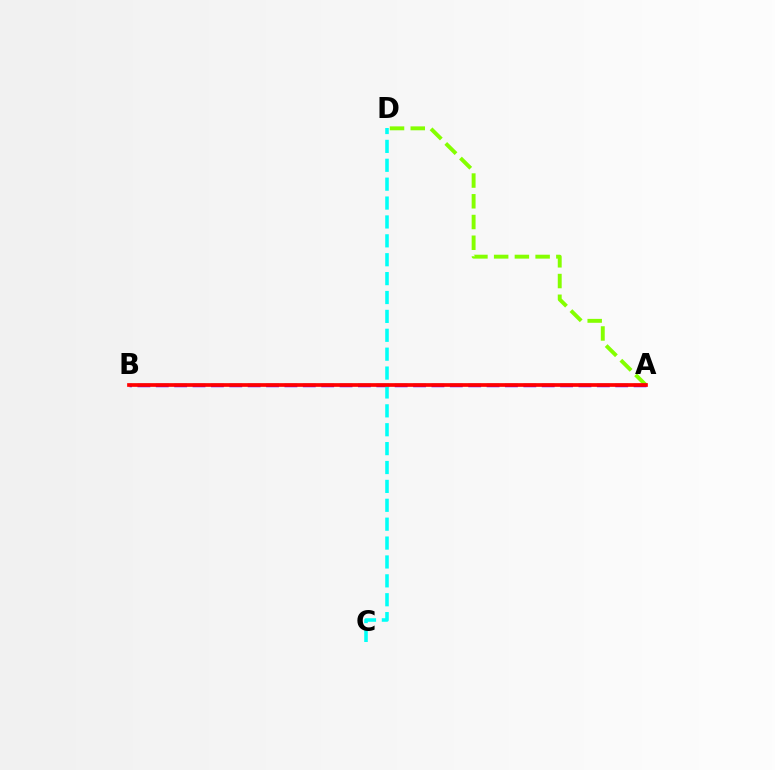{('A', 'D'): [{'color': '#84ff00', 'line_style': 'dashed', 'thickness': 2.82}], ('A', 'B'): [{'color': '#7200ff', 'line_style': 'dashed', 'thickness': 2.5}, {'color': '#ff0000', 'line_style': 'solid', 'thickness': 2.66}], ('C', 'D'): [{'color': '#00fff6', 'line_style': 'dashed', 'thickness': 2.57}]}